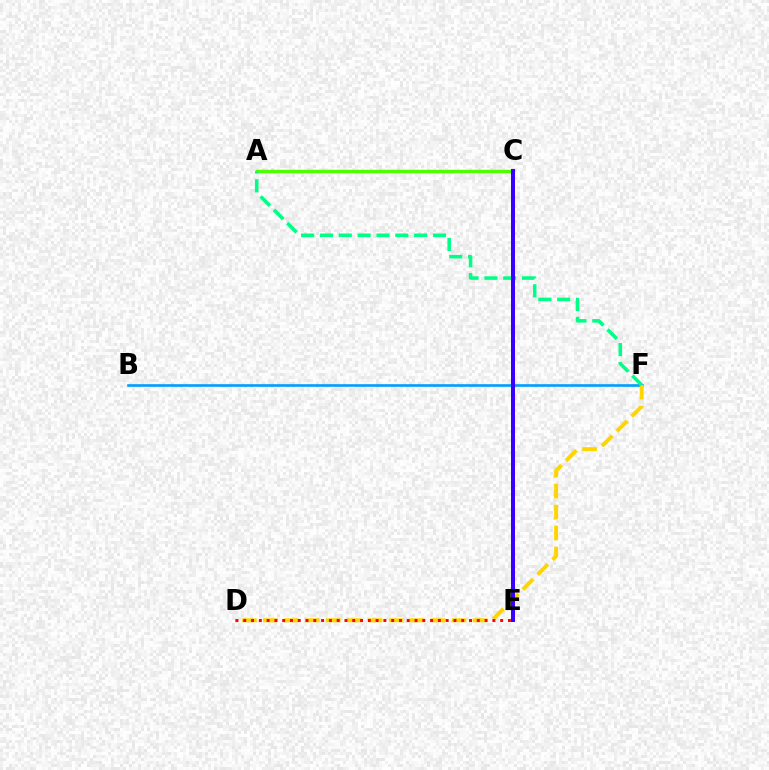{('A', 'C'): [{'color': '#4fff00', 'line_style': 'solid', 'thickness': 2.48}], ('B', 'F'): [{'color': '#009eff', 'line_style': 'solid', 'thickness': 1.89}], ('D', 'F'): [{'color': '#ffd500', 'line_style': 'dashed', 'thickness': 2.85}], ('D', 'E'): [{'color': '#ff0000', 'line_style': 'dotted', 'thickness': 2.12}], ('A', 'F'): [{'color': '#00ff86', 'line_style': 'dashed', 'thickness': 2.56}], ('C', 'E'): [{'color': '#ff00ed', 'line_style': 'solid', 'thickness': 2.6}, {'color': '#3700ff', 'line_style': 'solid', 'thickness': 2.85}]}